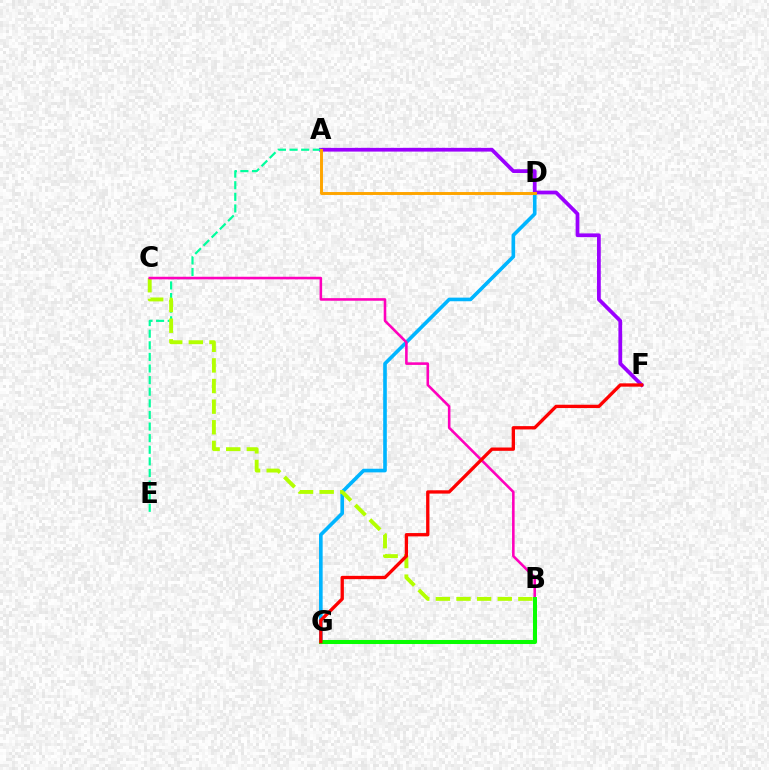{('B', 'G'): [{'color': '#0010ff', 'line_style': 'dashed', 'thickness': 1.7}, {'color': '#08ff00', 'line_style': 'solid', 'thickness': 2.91}], ('D', 'G'): [{'color': '#00b5ff', 'line_style': 'solid', 'thickness': 2.61}], ('A', 'F'): [{'color': '#9b00ff', 'line_style': 'solid', 'thickness': 2.69}], ('A', 'E'): [{'color': '#00ff9d', 'line_style': 'dashed', 'thickness': 1.58}], ('B', 'C'): [{'color': '#b3ff00', 'line_style': 'dashed', 'thickness': 2.8}, {'color': '#ff00bd', 'line_style': 'solid', 'thickness': 1.86}], ('A', 'D'): [{'color': '#ffa500', 'line_style': 'solid', 'thickness': 2.12}], ('F', 'G'): [{'color': '#ff0000', 'line_style': 'solid', 'thickness': 2.38}]}